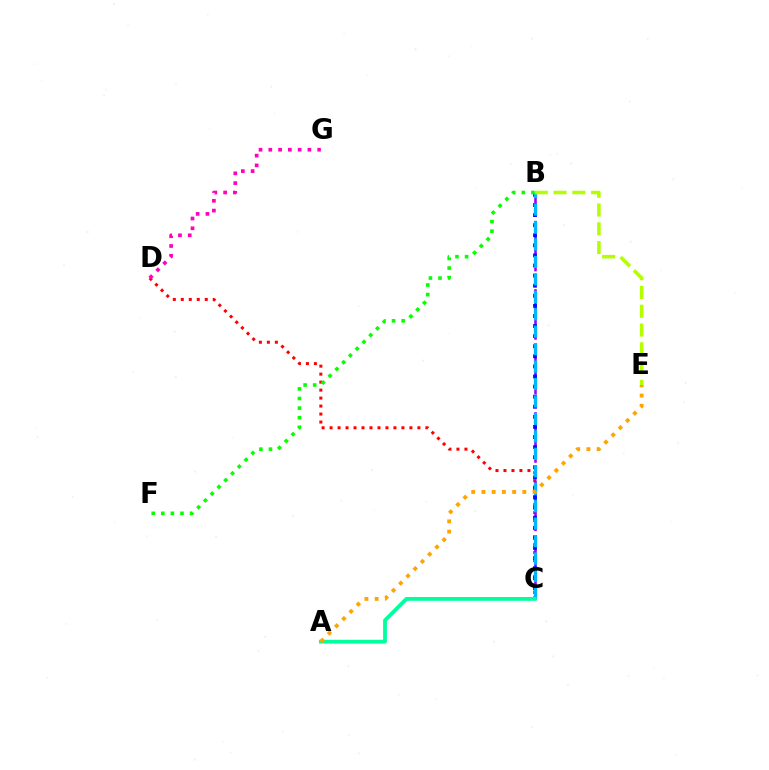{('C', 'D'): [{'color': '#ff0000', 'line_style': 'dotted', 'thickness': 2.17}], ('B', 'C'): [{'color': '#9b00ff', 'line_style': 'dashed', 'thickness': 1.86}, {'color': '#0010ff', 'line_style': 'dotted', 'thickness': 2.74}, {'color': '#00b5ff', 'line_style': 'dashed', 'thickness': 2.37}], ('A', 'C'): [{'color': '#00ff9d', 'line_style': 'solid', 'thickness': 2.73}], ('D', 'G'): [{'color': '#ff00bd', 'line_style': 'dotted', 'thickness': 2.66}], ('A', 'E'): [{'color': '#ffa500', 'line_style': 'dotted', 'thickness': 2.78}], ('B', 'E'): [{'color': '#b3ff00', 'line_style': 'dashed', 'thickness': 2.55}], ('B', 'F'): [{'color': '#08ff00', 'line_style': 'dotted', 'thickness': 2.6}]}